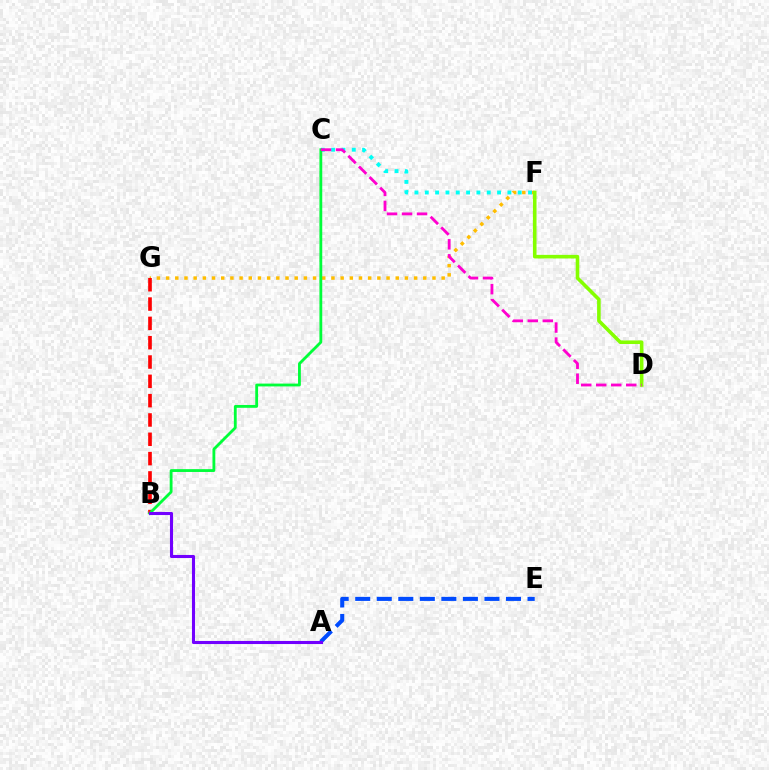{('A', 'E'): [{'color': '#004bff', 'line_style': 'dashed', 'thickness': 2.93}], ('F', 'G'): [{'color': '#ffbd00', 'line_style': 'dotted', 'thickness': 2.5}], ('C', 'F'): [{'color': '#00fff6', 'line_style': 'dotted', 'thickness': 2.81}], ('B', 'G'): [{'color': '#ff0000', 'line_style': 'dashed', 'thickness': 2.62}], ('B', 'C'): [{'color': '#00ff39', 'line_style': 'solid', 'thickness': 2.03}], ('D', 'F'): [{'color': '#84ff00', 'line_style': 'solid', 'thickness': 2.59}], ('A', 'B'): [{'color': '#7200ff', 'line_style': 'solid', 'thickness': 2.22}], ('C', 'D'): [{'color': '#ff00cf', 'line_style': 'dashed', 'thickness': 2.04}]}